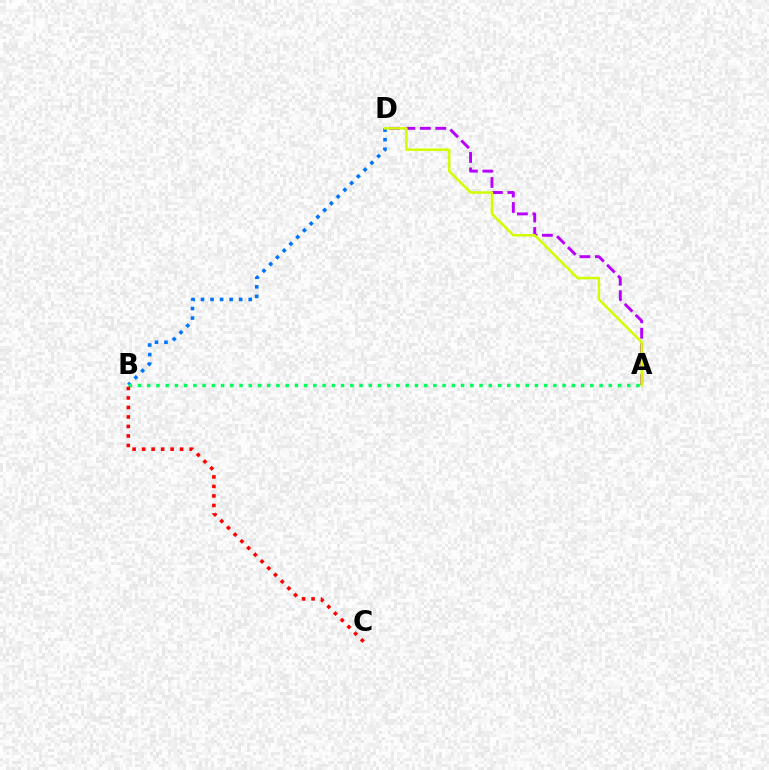{('A', 'D'): [{'color': '#b900ff', 'line_style': 'dashed', 'thickness': 2.1}, {'color': '#d1ff00', 'line_style': 'solid', 'thickness': 1.82}], ('B', 'D'): [{'color': '#0074ff', 'line_style': 'dotted', 'thickness': 2.59}], ('A', 'B'): [{'color': '#00ff5c', 'line_style': 'dotted', 'thickness': 2.51}], ('B', 'C'): [{'color': '#ff0000', 'line_style': 'dotted', 'thickness': 2.58}]}